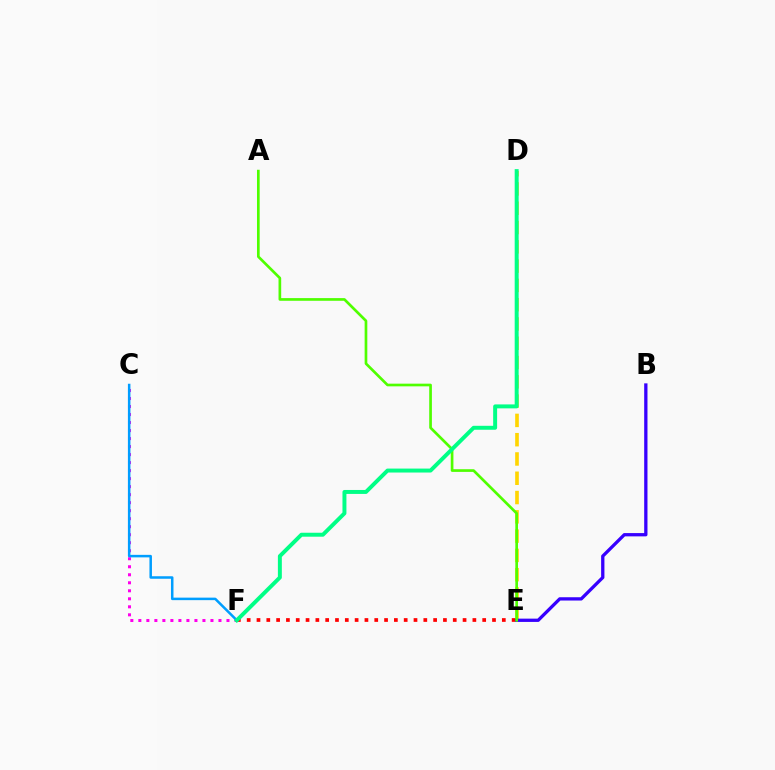{('D', 'E'): [{'color': '#ffd500', 'line_style': 'dashed', 'thickness': 2.62}], ('C', 'F'): [{'color': '#ff00ed', 'line_style': 'dotted', 'thickness': 2.18}, {'color': '#009eff', 'line_style': 'solid', 'thickness': 1.81}], ('E', 'F'): [{'color': '#ff0000', 'line_style': 'dotted', 'thickness': 2.67}], ('B', 'E'): [{'color': '#3700ff', 'line_style': 'solid', 'thickness': 2.37}], ('A', 'E'): [{'color': '#4fff00', 'line_style': 'solid', 'thickness': 1.93}], ('D', 'F'): [{'color': '#00ff86', 'line_style': 'solid', 'thickness': 2.85}]}